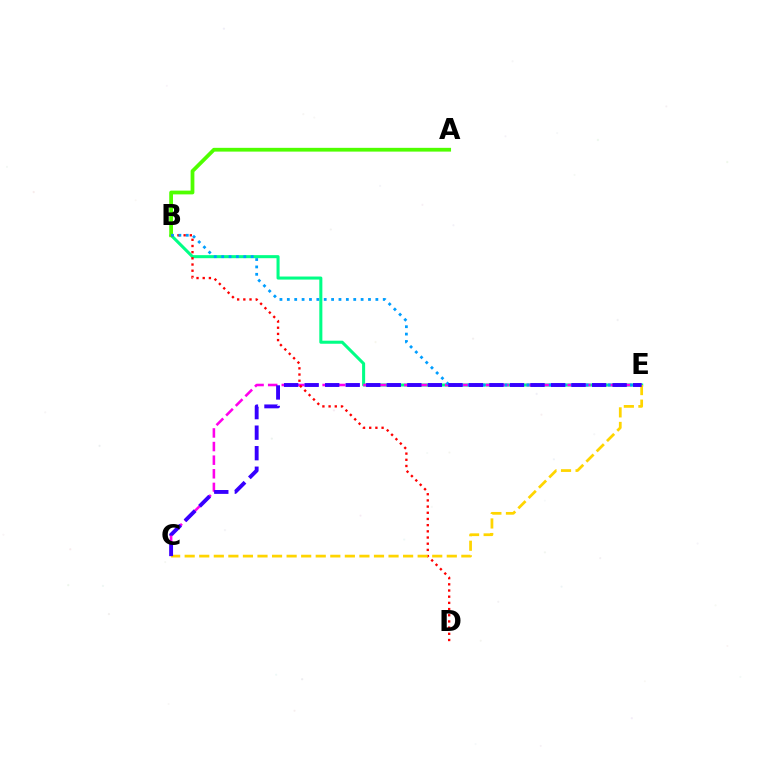{('B', 'E'): [{'color': '#00ff86', 'line_style': 'solid', 'thickness': 2.2}, {'color': '#009eff', 'line_style': 'dotted', 'thickness': 2.0}], ('C', 'E'): [{'color': '#ff00ed', 'line_style': 'dashed', 'thickness': 1.85}, {'color': '#ffd500', 'line_style': 'dashed', 'thickness': 1.98}, {'color': '#3700ff', 'line_style': 'dashed', 'thickness': 2.79}], ('A', 'B'): [{'color': '#4fff00', 'line_style': 'solid', 'thickness': 2.71}], ('B', 'D'): [{'color': '#ff0000', 'line_style': 'dotted', 'thickness': 1.68}]}